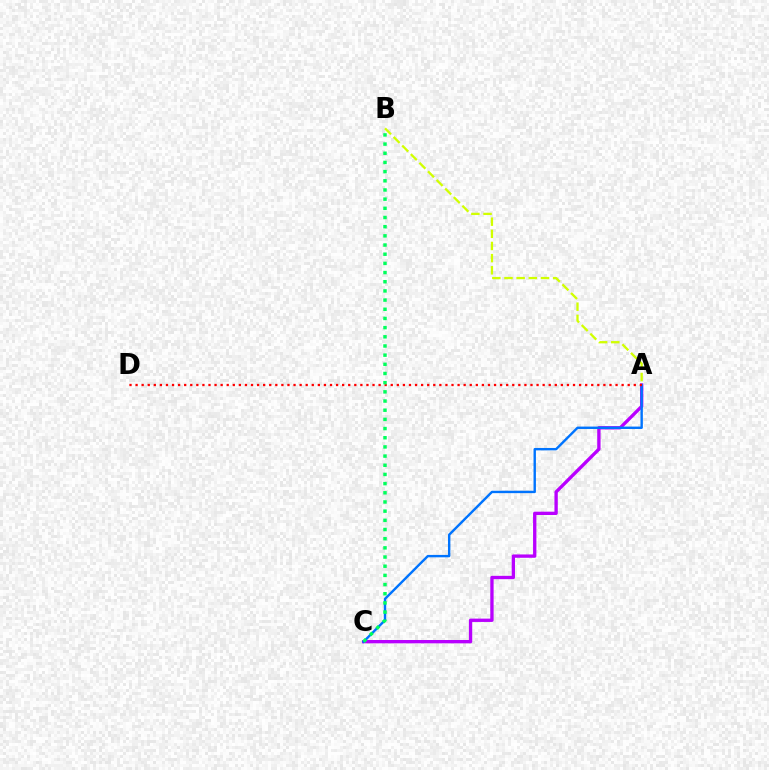{('A', 'C'): [{'color': '#b900ff', 'line_style': 'solid', 'thickness': 2.4}, {'color': '#0074ff', 'line_style': 'solid', 'thickness': 1.73}], ('A', 'B'): [{'color': '#d1ff00', 'line_style': 'dashed', 'thickness': 1.65}], ('A', 'D'): [{'color': '#ff0000', 'line_style': 'dotted', 'thickness': 1.65}], ('B', 'C'): [{'color': '#00ff5c', 'line_style': 'dotted', 'thickness': 2.49}]}